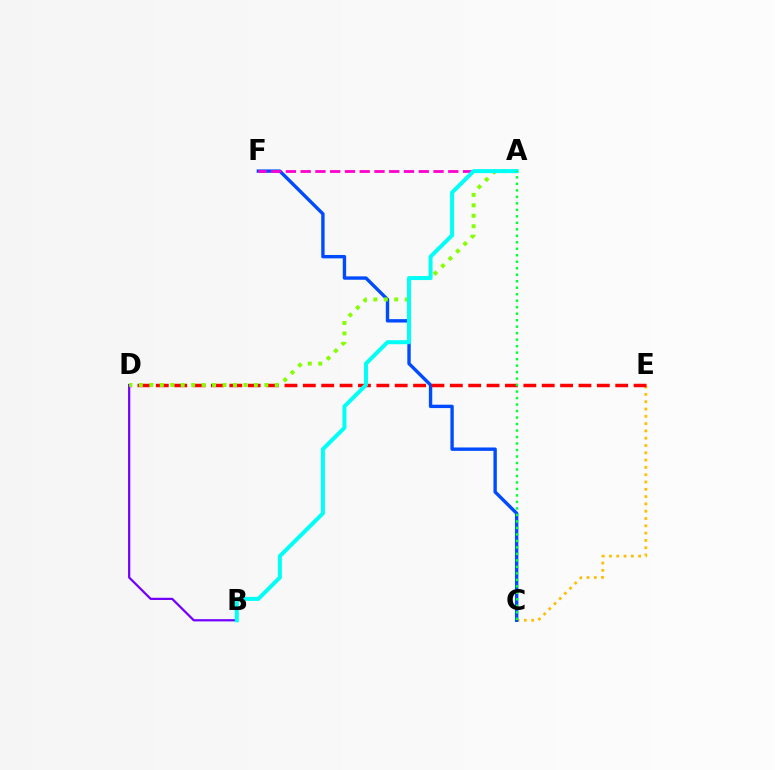{('C', 'E'): [{'color': '#ffbd00', 'line_style': 'dotted', 'thickness': 1.98}], ('C', 'F'): [{'color': '#004bff', 'line_style': 'solid', 'thickness': 2.43}], ('D', 'E'): [{'color': '#ff0000', 'line_style': 'dashed', 'thickness': 2.5}], ('B', 'D'): [{'color': '#7200ff', 'line_style': 'solid', 'thickness': 1.61}], ('A', 'D'): [{'color': '#84ff00', 'line_style': 'dotted', 'thickness': 2.84}], ('A', 'F'): [{'color': '#ff00cf', 'line_style': 'dashed', 'thickness': 2.01}], ('A', 'B'): [{'color': '#00fff6', 'line_style': 'solid', 'thickness': 2.88}], ('A', 'C'): [{'color': '#00ff39', 'line_style': 'dotted', 'thickness': 1.76}]}